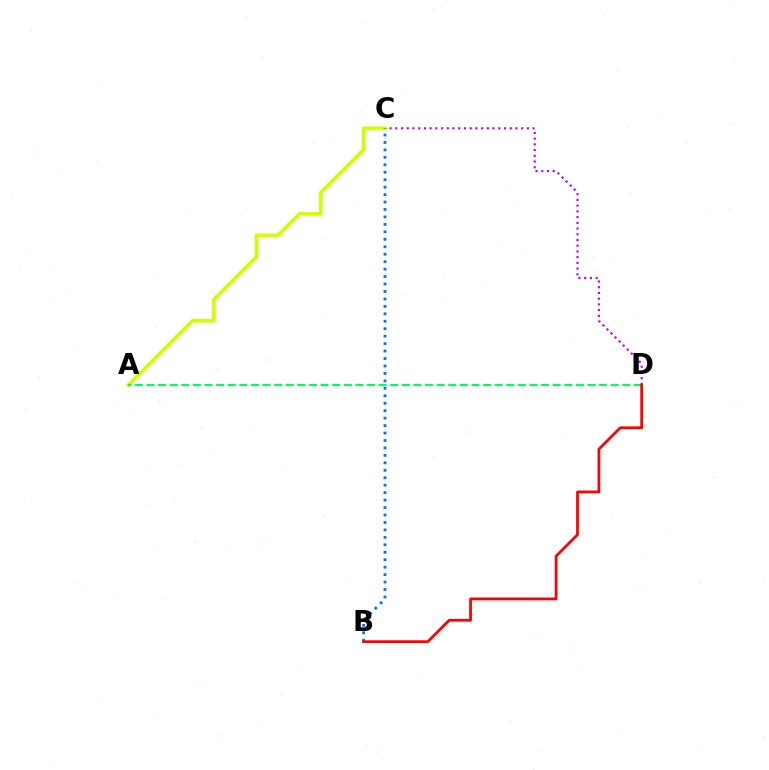{('C', 'D'): [{'color': '#b900ff', 'line_style': 'dotted', 'thickness': 1.55}], ('A', 'C'): [{'color': '#d1ff00', 'line_style': 'solid', 'thickness': 2.64}], ('A', 'D'): [{'color': '#00ff5c', 'line_style': 'dashed', 'thickness': 1.58}], ('B', 'C'): [{'color': '#0074ff', 'line_style': 'dotted', 'thickness': 2.02}], ('B', 'D'): [{'color': '#ff0000', 'line_style': 'solid', 'thickness': 1.99}]}